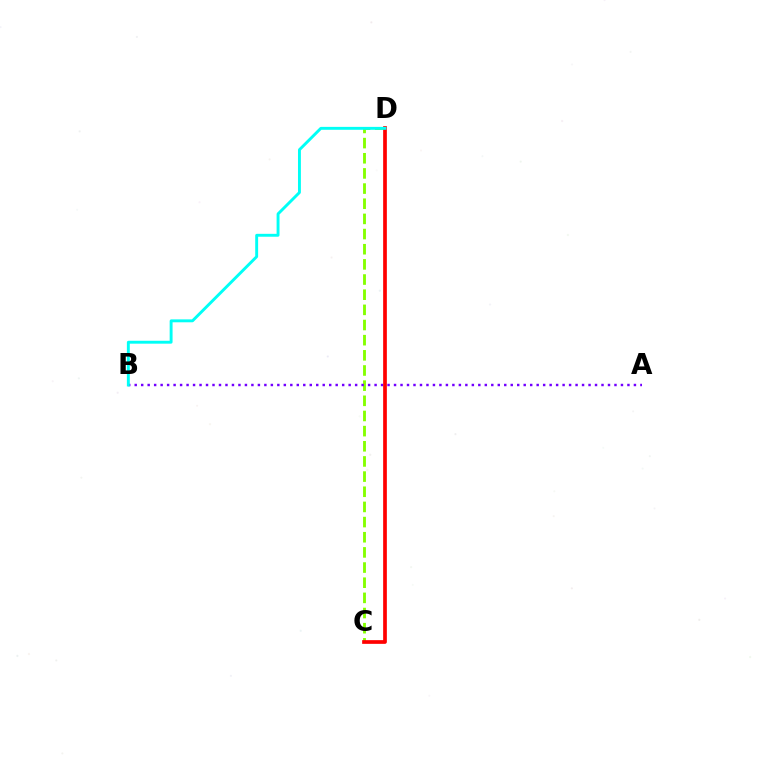{('C', 'D'): [{'color': '#84ff00', 'line_style': 'dashed', 'thickness': 2.06}, {'color': '#ff0000', 'line_style': 'solid', 'thickness': 2.67}], ('A', 'B'): [{'color': '#7200ff', 'line_style': 'dotted', 'thickness': 1.76}], ('B', 'D'): [{'color': '#00fff6', 'line_style': 'solid', 'thickness': 2.09}]}